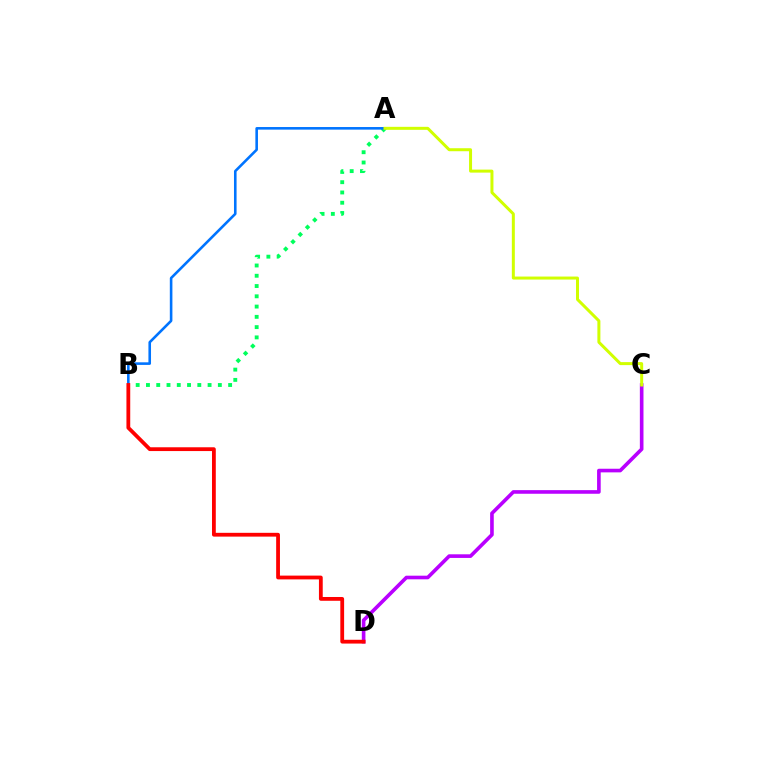{('C', 'D'): [{'color': '#b900ff', 'line_style': 'solid', 'thickness': 2.61}], ('A', 'B'): [{'color': '#00ff5c', 'line_style': 'dotted', 'thickness': 2.79}, {'color': '#0074ff', 'line_style': 'solid', 'thickness': 1.87}], ('B', 'D'): [{'color': '#ff0000', 'line_style': 'solid', 'thickness': 2.73}], ('A', 'C'): [{'color': '#d1ff00', 'line_style': 'solid', 'thickness': 2.16}]}